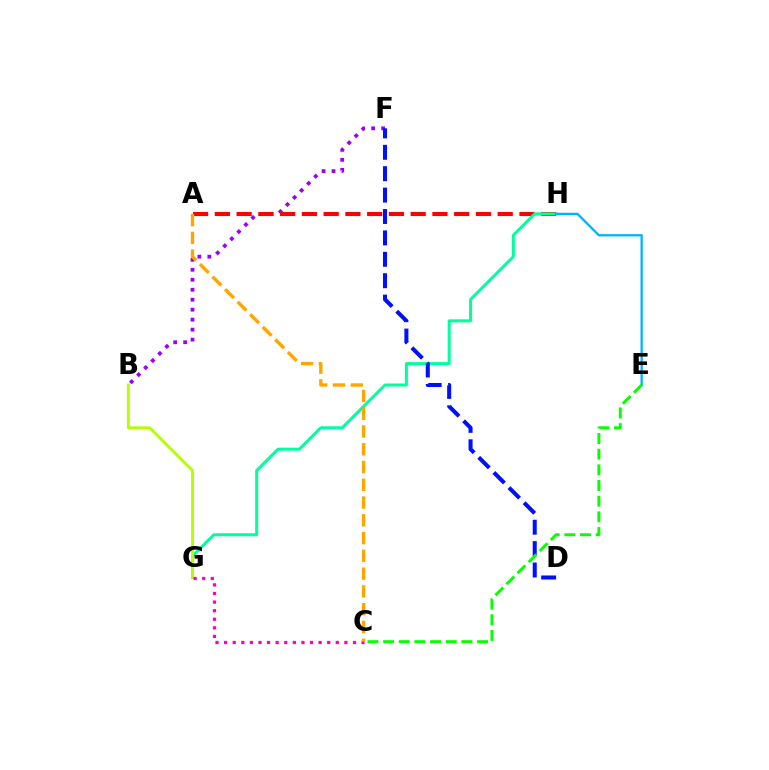{('B', 'F'): [{'color': '#9b00ff', 'line_style': 'dotted', 'thickness': 2.71}], ('A', 'H'): [{'color': '#ff0000', 'line_style': 'dashed', 'thickness': 2.96}], ('G', 'H'): [{'color': '#00ff9d', 'line_style': 'solid', 'thickness': 2.17}], ('B', 'G'): [{'color': '#b3ff00', 'line_style': 'solid', 'thickness': 2.06}], ('D', 'F'): [{'color': '#0010ff', 'line_style': 'dashed', 'thickness': 2.91}], ('E', 'H'): [{'color': '#00b5ff', 'line_style': 'solid', 'thickness': 1.67}], ('C', 'E'): [{'color': '#08ff00', 'line_style': 'dashed', 'thickness': 2.13}], ('C', 'G'): [{'color': '#ff00bd', 'line_style': 'dotted', 'thickness': 2.33}], ('A', 'C'): [{'color': '#ffa500', 'line_style': 'dashed', 'thickness': 2.41}]}